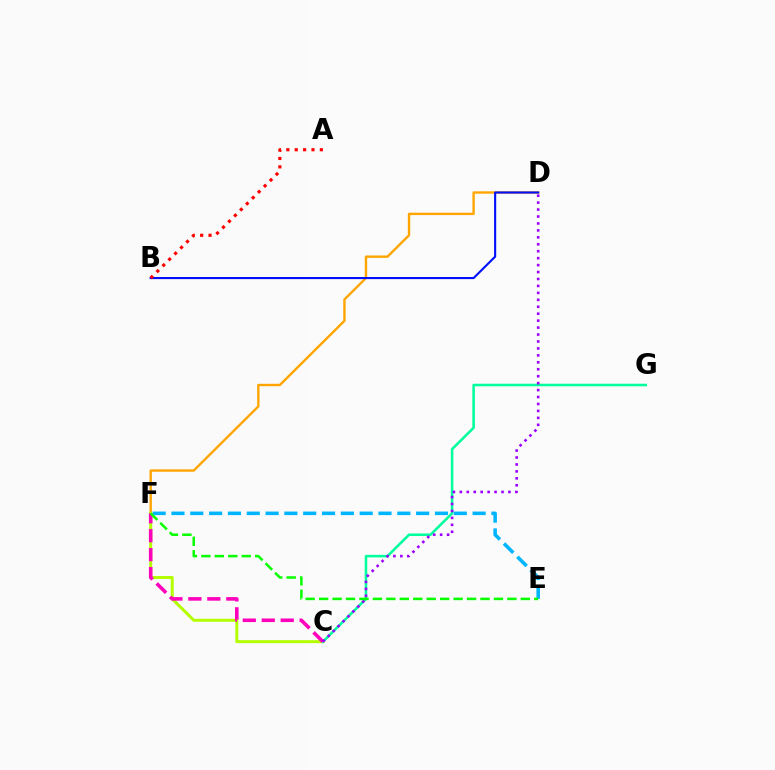{('D', 'F'): [{'color': '#ffa500', 'line_style': 'solid', 'thickness': 1.72}], ('B', 'D'): [{'color': '#0010ff', 'line_style': 'solid', 'thickness': 1.52}], ('E', 'F'): [{'color': '#00b5ff', 'line_style': 'dashed', 'thickness': 2.56}, {'color': '#08ff00', 'line_style': 'dashed', 'thickness': 1.83}], ('A', 'B'): [{'color': '#ff0000', 'line_style': 'dotted', 'thickness': 2.28}], ('C', 'F'): [{'color': '#b3ff00', 'line_style': 'solid', 'thickness': 2.15}, {'color': '#ff00bd', 'line_style': 'dashed', 'thickness': 2.57}], ('C', 'G'): [{'color': '#00ff9d', 'line_style': 'solid', 'thickness': 1.83}], ('C', 'D'): [{'color': '#9b00ff', 'line_style': 'dotted', 'thickness': 1.89}]}